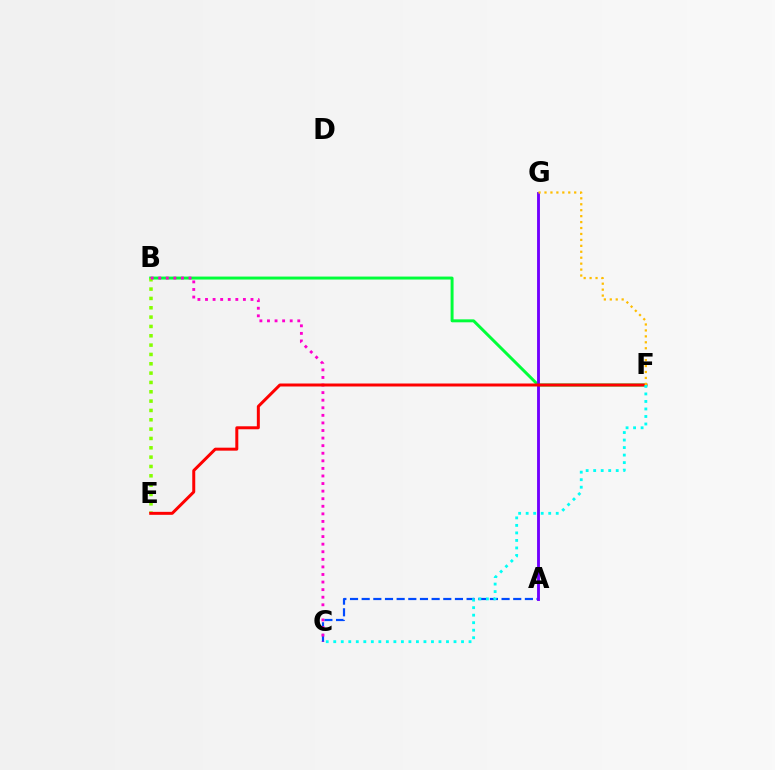{('A', 'C'): [{'color': '#004bff', 'line_style': 'dashed', 'thickness': 1.58}], ('B', 'F'): [{'color': '#00ff39', 'line_style': 'solid', 'thickness': 2.13}], ('A', 'G'): [{'color': '#7200ff', 'line_style': 'solid', 'thickness': 2.07}], ('B', 'E'): [{'color': '#84ff00', 'line_style': 'dotted', 'thickness': 2.54}], ('B', 'C'): [{'color': '#ff00cf', 'line_style': 'dotted', 'thickness': 2.06}], ('E', 'F'): [{'color': '#ff0000', 'line_style': 'solid', 'thickness': 2.15}], ('C', 'F'): [{'color': '#00fff6', 'line_style': 'dotted', 'thickness': 2.04}], ('F', 'G'): [{'color': '#ffbd00', 'line_style': 'dotted', 'thickness': 1.61}]}